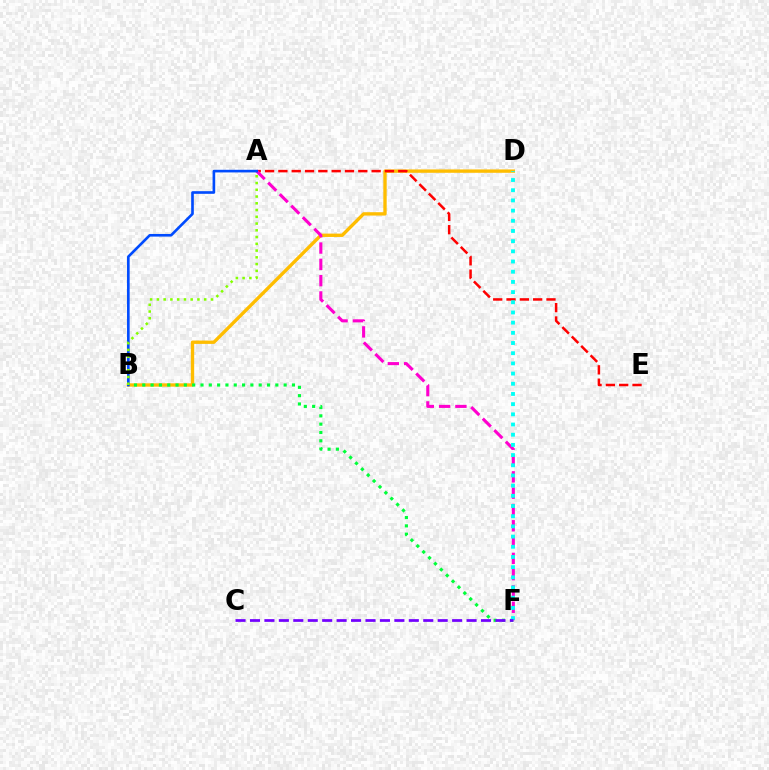{('B', 'D'): [{'color': '#ffbd00', 'line_style': 'solid', 'thickness': 2.42}], ('A', 'E'): [{'color': '#ff0000', 'line_style': 'dashed', 'thickness': 1.81}], ('B', 'F'): [{'color': '#00ff39', 'line_style': 'dotted', 'thickness': 2.26}], ('A', 'F'): [{'color': '#ff00cf', 'line_style': 'dashed', 'thickness': 2.21}], ('A', 'B'): [{'color': '#004bff', 'line_style': 'solid', 'thickness': 1.9}, {'color': '#84ff00', 'line_style': 'dotted', 'thickness': 1.84}], ('D', 'F'): [{'color': '#00fff6', 'line_style': 'dotted', 'thickness': 2.77}], ('C', 'F'): [{'color': '#7200ff', 'line_style': 'dashed', 'thickness': 1.96}]}